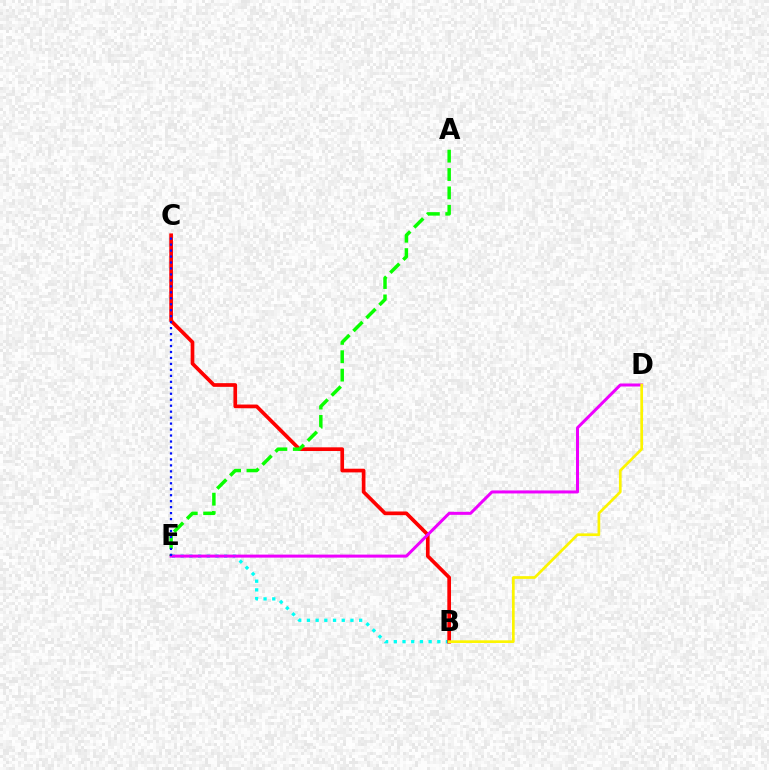{('B', 'E'): [{'color': '#00fff6', 'line_style': 'dotted', 'thickness': 2.36}], ('B', 'C'): [{'color': '#ff0000', 'line_style': 'solid', 'thickness': 2.66}], ('A', 'E'): [{'color': '#08ff00', 'line_style': 'dashed', 'thickness': 2.5}], ('D', 'E'): [{'color': '#ee00ff', 'line_style': 'solid', 'thickness': 2.17}], ('B', 'D'): [{'color': '#fcf500', 'line_style': 'solid', 'thickness': 1.94}], ('C', 'E'): [{'color': '#0010ff', 'line_style': 'dotted', 'thickness': 1.62}]}